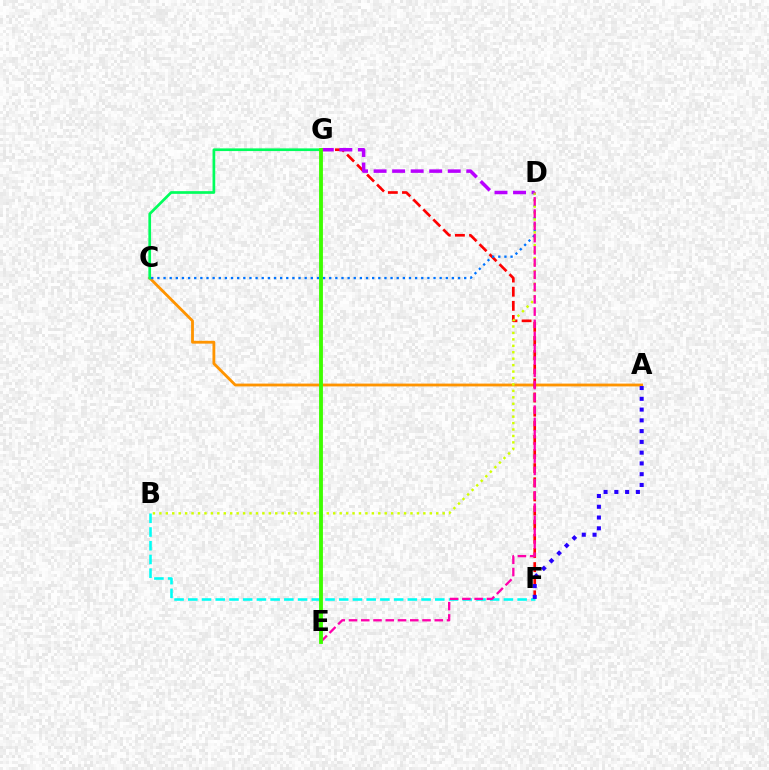{('A', 'C'): [{'color': '#ff9400', 'line_style': 'solid', 'thickness': 2.03}], ('B', 'F'): [{'color': '#00fff6', 'line_style': 'dashed', 'thickness': 1.86}], ('F', 'G'): [{'color': '#ff0000', 'line_style': 'dashed', 'thickness': 1.92}], ('D', 'G'): [{'color': '#b900ff', 'line_style': 'dashed', 'thickness': 2.52}], ('C', 'G'): [{'color': '#00ff5c', 'line_style': 'solid', 'thickness': 1.94}], ('A', 'F'): [{'color': '#2500ff', 'line_style': 'dotted', 'thickness': 2.93}], ('C', 'D'): [{'color': '#0074ff', 'line_style': 'dotted', 'thickness': 1.67}], ('B', 'D'): [{'color': '#d1ff00', 'line_style': 'dotted', 'thickness': 1.75}], ('D', 'E'): [{'color': '#ff00ac', 'line_style': 'dashed', 'thickness': 1.66}], ('E', 'G'): [{'color': '#3dff00', 'line_style': 'solid', 'thickness': 2.77}]}